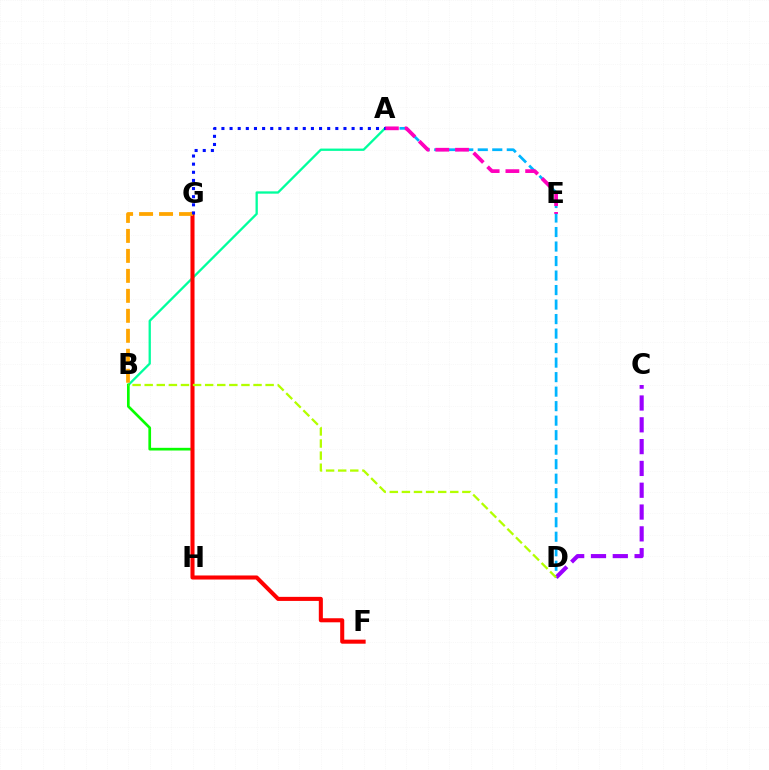{('A', 'B'): [{'color': '#00ff9d', 'line_style': 'solid', 'thickness': 1.66}], ('B', 'H'): [{'color': '#08ff00', 'line_style': 'solid', 'thickness': 1.93}], ('A', 'D'): [{'color': '#00b5ff', 'line_style': 'dashed', 'thickness': 1.97}], ('F', 'G'): [{'color': '#ff0000', 'line_style': 'solid', 'thickness': 2.92}], ('B', 'G'): [{'color': '#ffa500', 'line_style': 'dashed', 'thickness': 2.71}], ('C', 'D'): [{'color': '#9b00ff', 'line_style': 'dashed', 'thickness': 2.96}], ('A', 'E'): [{'color': '#ff00bd', 'line_style': 'dashed', 'thickness': 2.68}], ('A', 'G'): [{'color': '#0010ff', 'line_style': 'dotted', 'thickness': 2.21}], ('B', 'D'): [{'color': '#b3ff00', 'line_style': 'dashed', 'thickness': 1.64}]}